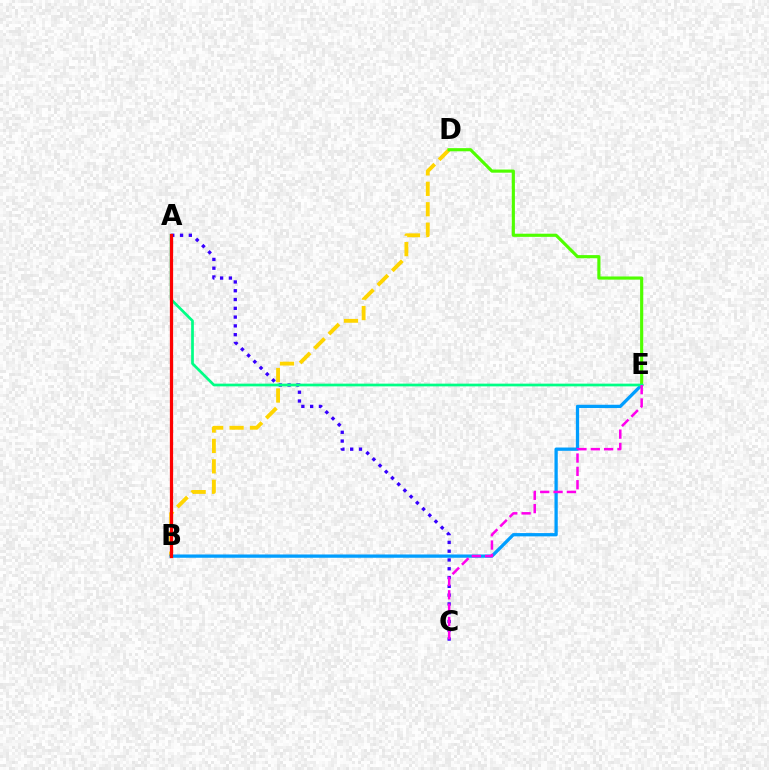{('B', 'D'): [{'color': '#ffd500', 'line_style': 'dashed', 'thickness': 2.77}], ('A', 'C'): [{'color': '#3700ff', 'line_style': 'dotted', 'thickness': 2.39}], ('B', 'E'): [{'color': '#009eff', 'line_style': 'solid', 'thickness': 2.36}], ('D', 'E'): [{'color': '#4fff00', 'line_style': 'solid', 'thickness': 2.27}], ('A', 'E'): [{'color': '#00ff86', 'line_style': 'solid', 'thickness': 1.96}], ('A', 'B'): [{'color': '#ff0000', 'line_style': 'solid', 'thickness': 2.33}], ('C', 'E'): [{'color': '#ff00ed', 'line_style': 'dashed', 'thickness': 1.81}]}